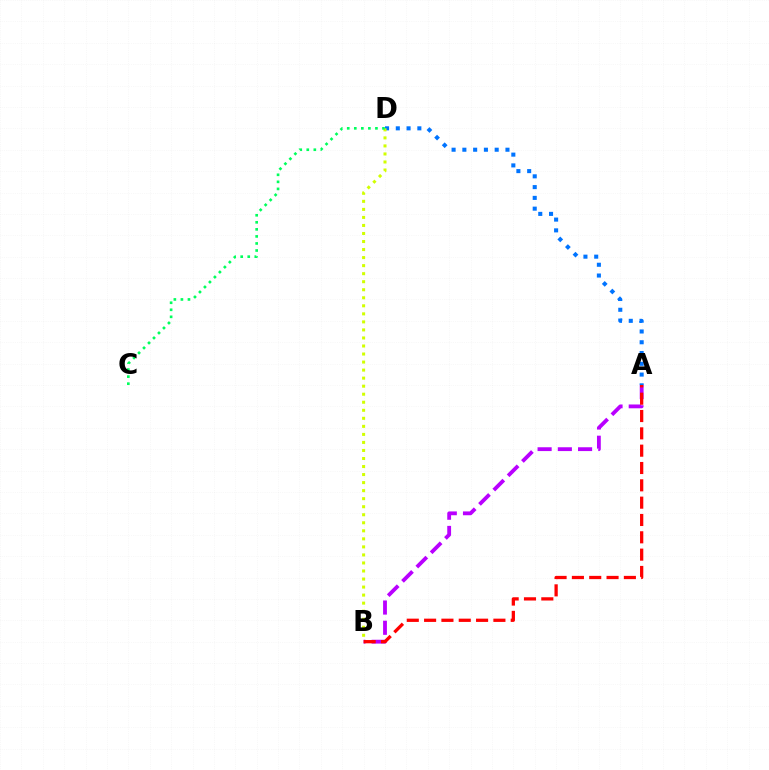{('A', 'B'): [{'color': '#b900ff', 'line_style': 'dashed', 'thickness': 2.75}, {'color': '#ff0000', 'line_style': 'dashed', 'thickness': 2.35}], ('A', 'D'): [{'color': '#0074ff', 'line_style': 'dotted', 'thickness': 2.93}], ('B', 'D'): [{'color': '#d1ff00', 'line_style': 'dotted', 'thickness': 2.18}], ('C', 'D'): [{'color': '#00ff5c', 'line_style': 'dotted', 'thickness': 1.91}]}